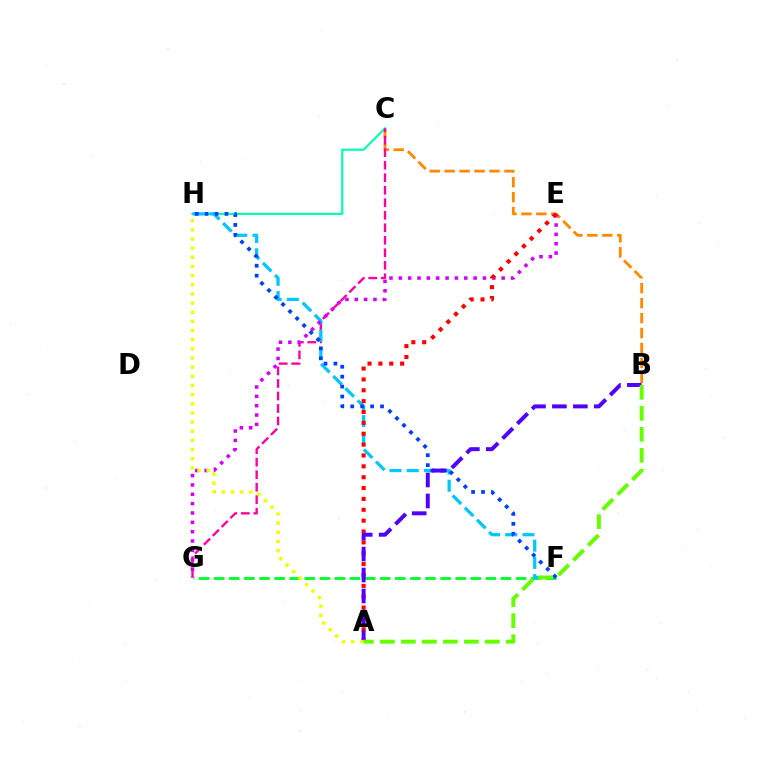{('B', 'C'): [{'color': '#ff8800', 'line_style': 'dashed', 'thickness': 2.03}], ('F', 'G'): [{'color': '#00ff27', 'line_style': 'dashed', 'thickness': 2.05}], ('C', 'H'): [{'color': '#00ffaf', 'line_style': 'solid', 'thickness': 1.53}], ('C', 'G'): [{'color': '#ff00a0', 'line_style': 'dashed', 'thickness': 1.7}], ('F', 'H'): [{'color': '#00c7ff', 'line_style': 'dashed', 'thickness': 2.34}, {'color': '#003fff', 'line_style': 'dotted', 'thickness': 2.7}], ('E', 'G'): [{'color': '#d600ff', 'line_style': 'dotted', 'thickness': 2.54}], ('A', 'E'): [{'color': '#ff0000', 'line_style': 'dotted', 'thickness': 2.95}], ('A', 'B'): [{'color': '#4f00ff', 'line_style': 'dashed', 'thickness': 2.85}, {'color': '#66ff00', 'line_style': 'dashed', 'thickness': 2.85}], ('A', 'H'): [{'color': '#eeff00', 'line_style': 'dotted', 'thickness': 2.49}]}